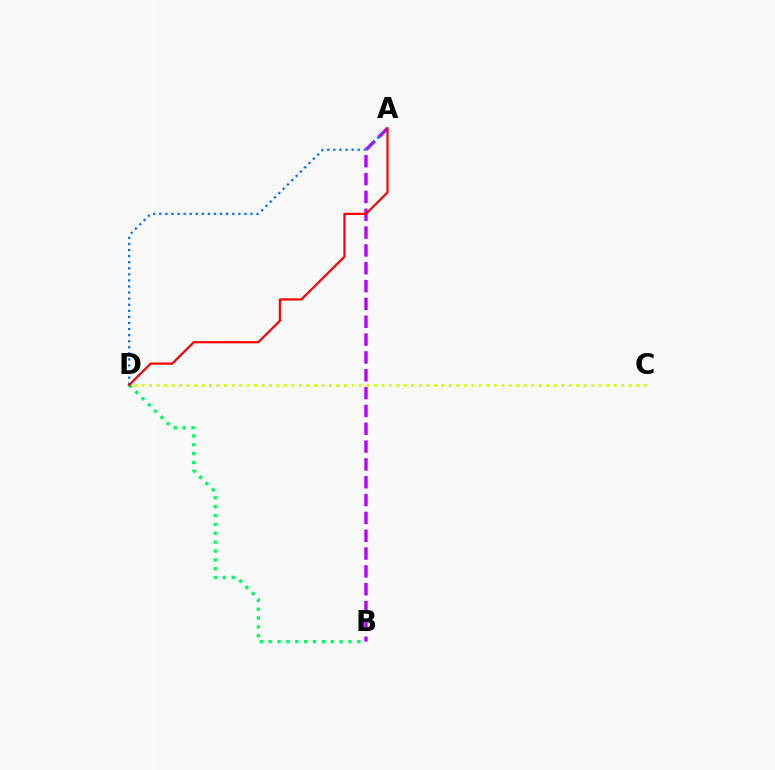{('A', 'B'): [{'color': '#b900ff', 'line_style': 'dashed', 'thickness': 2.42}], ('C', 'D'): [{'color': '#d1ff00', 'line_style': 'dotted', 'thickness': 2.04}], ('A', 'D'): [{'color': '#0074ff', 'line_style': 'dotted', 'thickness': 1.65}, {'color': '#ff0000', 'line_style': 'solid', 'thickness': 1.59}], ('B', 'D'): [{'color': '#00ff5c', 'line_style': 'dotted', 'thickness': 2.41}]}